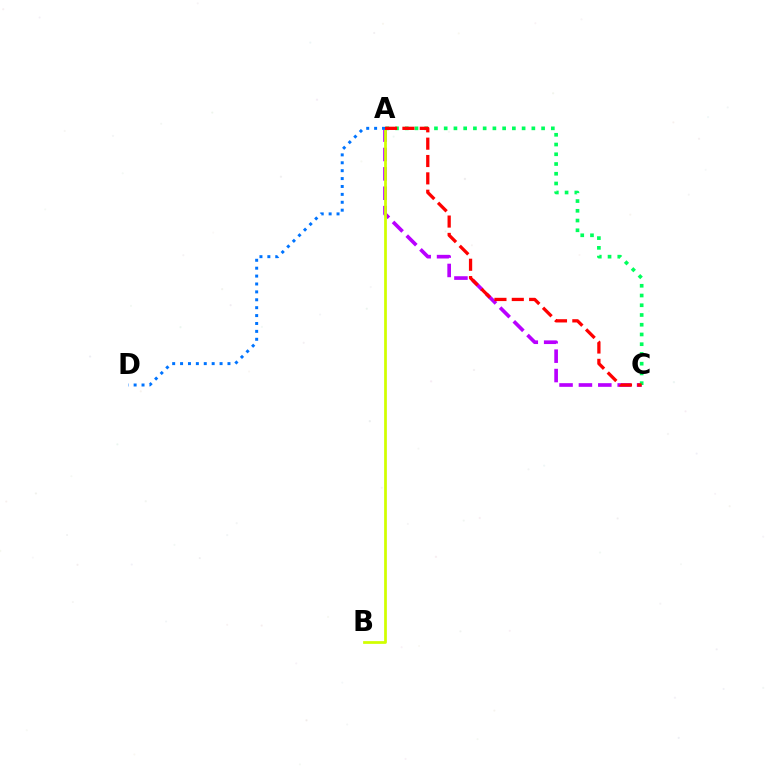{('A', 'C'): [{'color': '#b900ff', 'line_style': 'dashed', 'thickness': 2.63}, {'color': '#00ff5c', 'line_style': 'dotted', 'thickness': 2.65}, {'color': '#ff0000', 'line_style': 'dashed', 'thickness': 2.36}], ('A', 'B'): [{'color': '#d1ff00', 'line_style': 'solid', 'thickness': 1.97}], ('A', 'D'): [{'color': '#0074ff', 'line_style': 'dotted', 'thickness': 2.15}]}